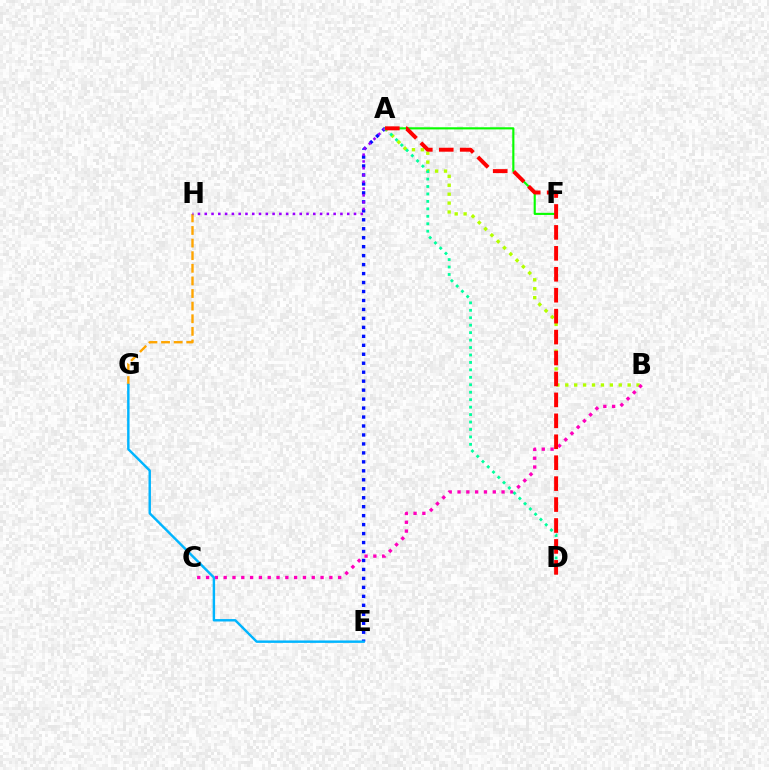{('A', 'B'): [{'color': '#b3ff00', 'line_style': 'dotted', 'thickness': 2.42}], ('B', 'C'): [{'color': '#ff00bd', 'line_style': 'dotted', 'thickness': 2.39}], ('G', 'H'): [{'color': '#ffa500', 'line_style': 'dashed', 'thickness': 1.71}], ('A', 'F'): [{'color': '#08ff00', 'line_style': 'solid', 'thickness': 1.53}], ('A', 'E'): [{'color': '#0010ff', 'line_style': 'dotted', 'thickness': 2.44}], ('A', 'H'): [{'color': '#9b00ff', 'line_style': 'dotted', 'thickness': 1.84}], ('A', 'D'): [{'color': '#00ff9d', 'line_style': 'dotted', 'thickness': 2.02}, {'color': '#ff0000', 'line_style': 'dashed', 'thickness': 2.84}], ('E', 'G'): [{'color': '#00b5ff', 'line_style': 'solid', 'thickness': 1.75}]}